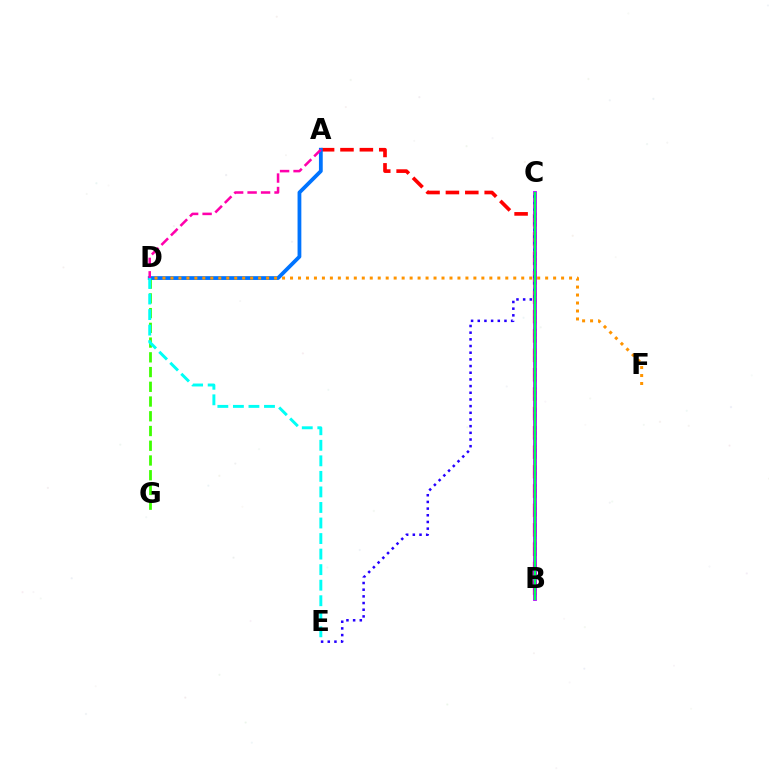{('A', 'B'): [{'color': '#ff0000', 'line_style': 'dashed', 'thickness': 2.63}], ('D', 'G'): [{'color': '#3dff00', 'line_style': 'dashed', 'thickness': 2.0}], ('A', 'D'): [{'color': '#0074ff', 'line_style': 'solid', 'thickness': 2.73}, {'color': '#ff00ac', 'line_style': 'dashed', 'thickness': 1.83}], ('B', 'C'): [{'color': '#b900ff', 'line_style': 'solid', 'thickness': 2.74}, {'color': '#d1ff00', 'line_style': 'dotted', 'thickness': 1.57}, {'color': '#00ff5c', 'line_style': 'solid', 'thickness': 1.6}], ('D', 'F'): [{'color': '#ff9400', 'line_style': 'dotted', 'thickness': 2.17}], ('C', 'E'): [{'color': '#2500ff', 'line_style': 'dotted', 'thickness': 1.81}], ('D', 'E'): [{'color': '#00fff6', 'line_style': 'dashed', 'thickness': 2.11}]}